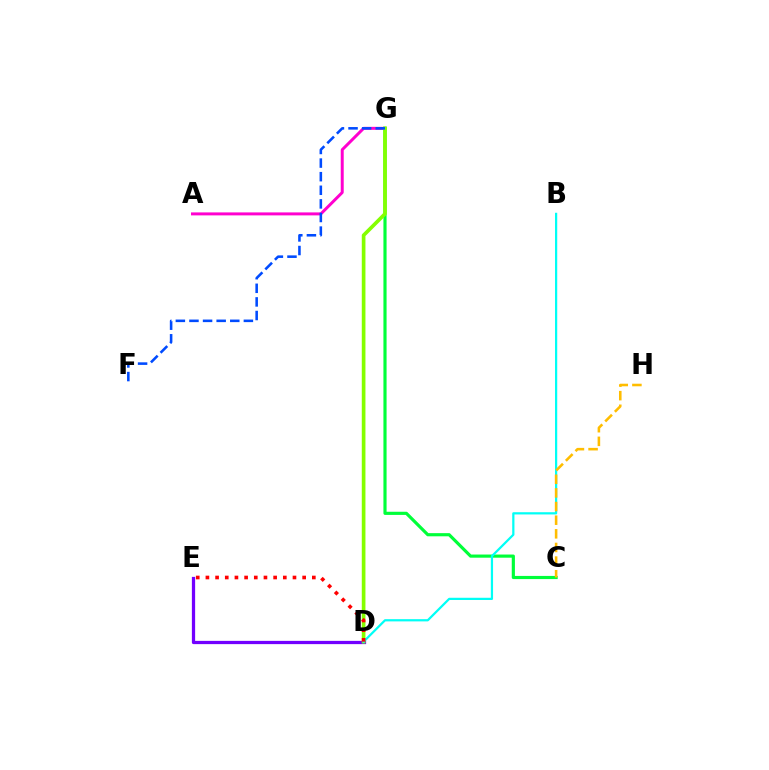{('A', 'G'): [{'color': '#ff00cf', 'line_style': 'solid', 'thickness': 2.14}], ('D', 'E'): [{'color': '#7200ff', 'line_style': 'solid', 'thickness': 2.34}, {'color': '#ff0000', 'line_style': 'dotted', 'thickness': 2.63}], ('C', 'G'): [{'color': '#00ff39', 'line_style': 'solid', 'thickness': 2.27}], ('D', 'G'): [{'color': '#84ff00', 'line_style': 'solid', 'thickness': 2.64}], ('B', 'D'): [{'color': '#00fff6', 'line_style': 'solid', 'thickness': 1.6}], ('F', 'G'): [{'color': '#004bff', 'line_style': 'dashed', 'thickness': 1.85}], ('C', 'H'): [{'color': '#ffbd00', 'line_style': 'dashed', 'thickness': 1.85}]}